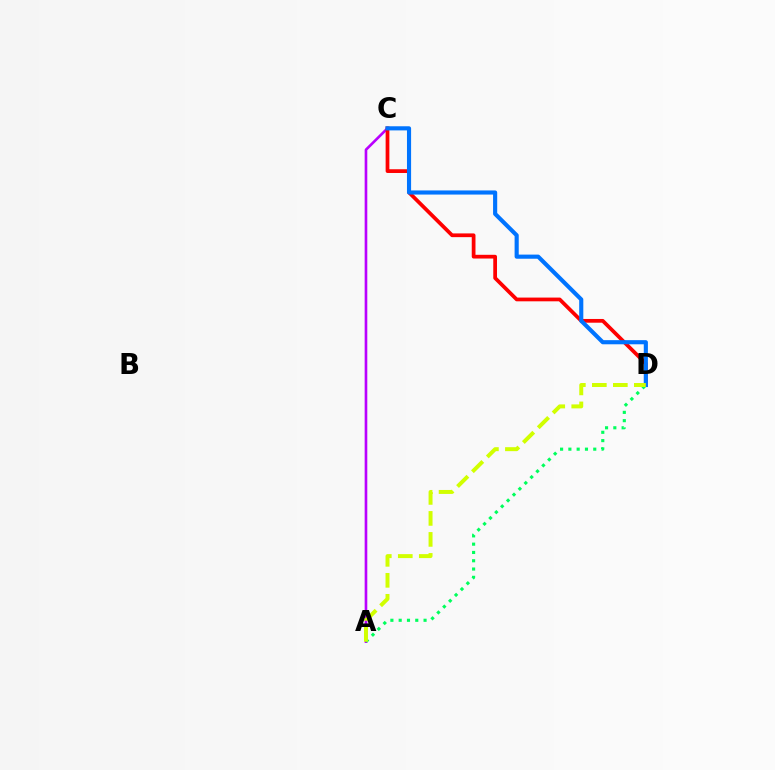{('A', 'C'): [{'color': '#b900ff', 'line_style': 'solid', 'thickness': 1.9}], ('C', 'D'): [{'color': '#ff0000', 'line_style': 'solid', 'thickness': 2.69}, {'color': '#0074ff', 'line_style': 'solid', 'thickness': 2.97}], ('A', 'D'): [{'color': '#00ff5c', 'line_style': 'dotted', 'thickness': 2.25}, {'color': '#d1ff00', 'line_style': 'dashed', 'thickness': 2.85}]}